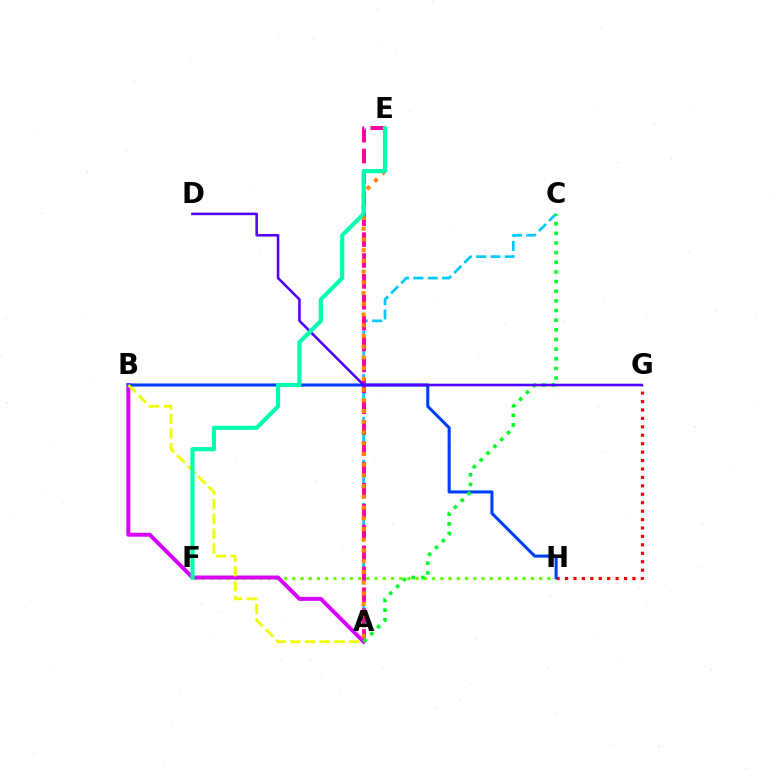{('F', 'H'): [{'color': '#66ff00', 'line_style': 'dotted', 'thickness': 2.24}], ('A', 'B'): [{'color': '#d600ff', 'line_style': 'solid', 'thickness': 2.85}, {'color': '#eeff00', 'line_style': 'dashed', 'thickness': 2.0}], ('G', 'H'): [{'color': '#ff0000', 'line_style': 'dotted', 'thickness': 2.29}], ('A', 'C'): [{'color': '#00c7ff', 'line_style': 'dashed', 'thickness': 1.94}, {'color': '#00ff27', 'line_style': 'dotted', 'thickness': 2.62}], ('A', 'E'): [{'color': '#ff00a0', 'line_style': 'dashed', 'thickness': 2.84}, {'color': '#ff8800', 'line_style': 'dotted', 'thickness': 2.91}], ('B', 'H'): [{'color': '#003fff', 'line_style': 'solid', 'thickness': 2.24}], ('D', 'G'): [{'color': '#4f00ff', 'line_style': 'solid', 'thickness': 1.85}], ('E', 'F'): [{'color': '#00ffaf', 'line_style': 'solid', 'thickness': 3.0}]}